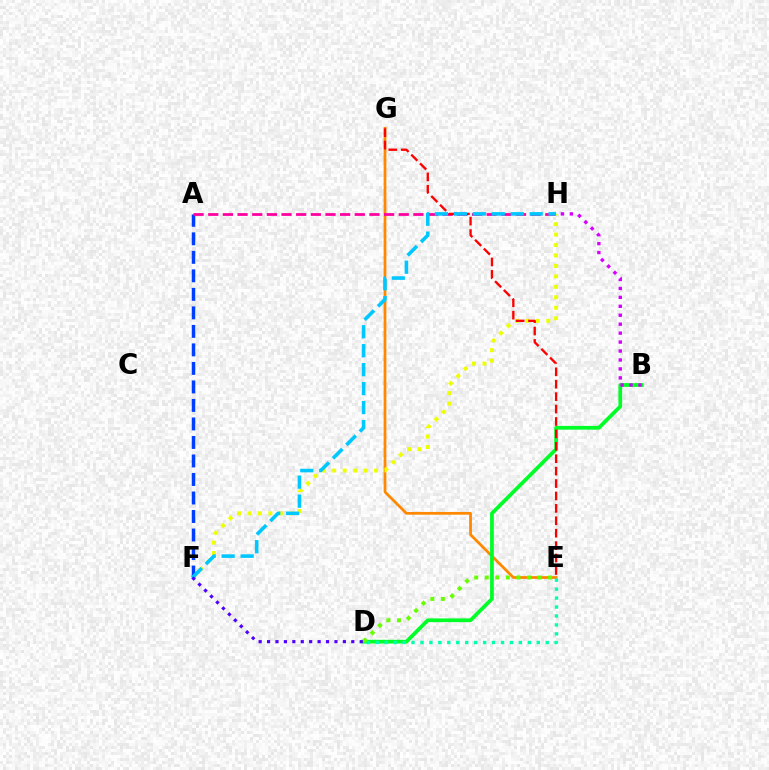{('E', 'G'): [{'color': '#ff8800', 'line_style': 'solid', 'thickness': 1.97}, {'color': '#ff0000', 'line_style': 'dashed', 'thickness': 1.69}], ('F', 'H'): [{'color': '#eeff00', 'line_style': 'dotted', 'thickness': 2.84}, {'color': '#00c7ff', 'line_style': 'dashed', 'thickness': 2.58}], ('A', 'F'): [{'color': '#003fff', 'line_style': 'dashed', 'thickness': 2.51}], ('B', 'D'): [{'color': '#00ff27', 'line_style': 'solid', 'thickness': 2.69}], ('D', 'E'): [{'color': '#00ffaf', 'line_style': 'dotted', 'thickness': 2.43}, {'color': '#66ff00', 'line_style': 'dotted', 'thickness': 2.87}], ('A', 'H'): [{'color': '#ff00a0', 'line_style': 'dashed', 'thickness': 1.99}], ('B', 'H'): [{'color': '#d600ff', 'line_style': 'dotted', 'thickness': 2.43}], ('D', 'F'): [{'color': '#4f00ff', 'line_style': 'dotted', 'thickness': 2.29}]}